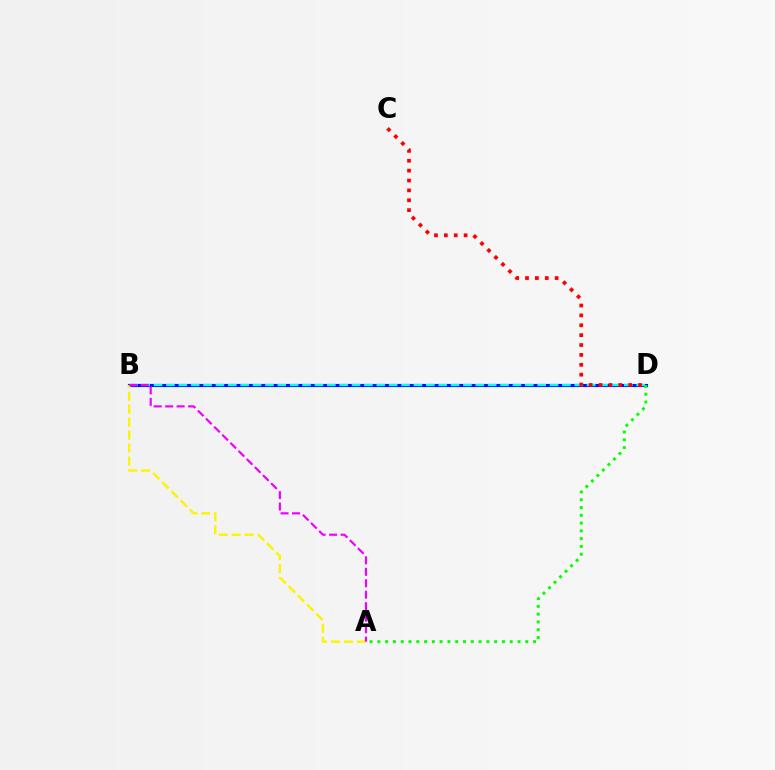{('B', 'D'): [{'color': '#0010ff', 'line_style': 'solid', 'thickness': 2.24}, {'color': '#00fff6', 'line_style': 'dashed', 'thickness': 1.68}], ('A', 'D'): [{'color': '#08ff00', 'line_style': 'dotted', 'thickness': 2.12}], ('A', 'B'): [{'color': '#fcf500', 'line_style': 'dashed', 'thickness': 1.76}, {'color': '#ee00ff', 'line_style': 'dashed', 'thickness': 1.56}], ('C', 'D'): [{'color': '#ff0000', 'line_style': 'dotted', 'thickness': 2.68}]}